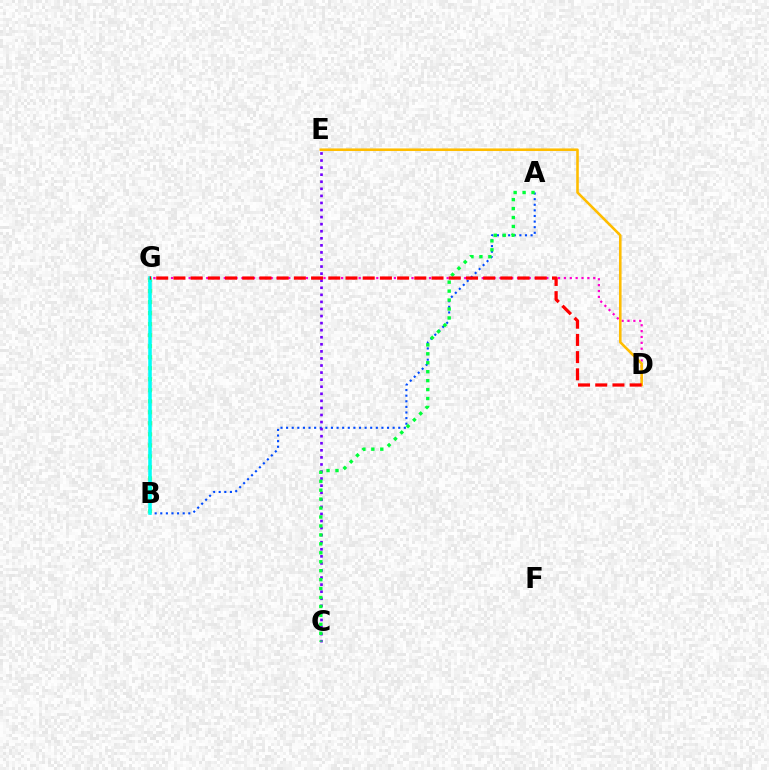{('A', 'B'): [{'color': '#004bff', 'line_style': 'dotted', 'thickness': 1.52}], ('D', 'G'): [{'color': '#ff00cf', 'line_style': 'dotted', 'thickness': 1.59}, {'color': '#ff0000', 'line_style': 'dashed', 'thickness': 2.34}], ('C', 'E'): [{'color': '#7200ff', 'line_style': 'dotted', 'thickness': 1.92}], ('A', 'C'): [{'color': '#00ff39', 'line_style': 'dotted', 'thickness': 2.43}], ('B', 'G'): [{'color': '#84ff00', 'line_style': 'dotted', 'thickness': 2.99}, {'color': '#00fff6', 'line_style': 'solid', 'thickness': 2.56}], ('D', 'E'): [{'color': '#ffbd00', 'line_style': 'solid', 'thickness': 1.86}]}